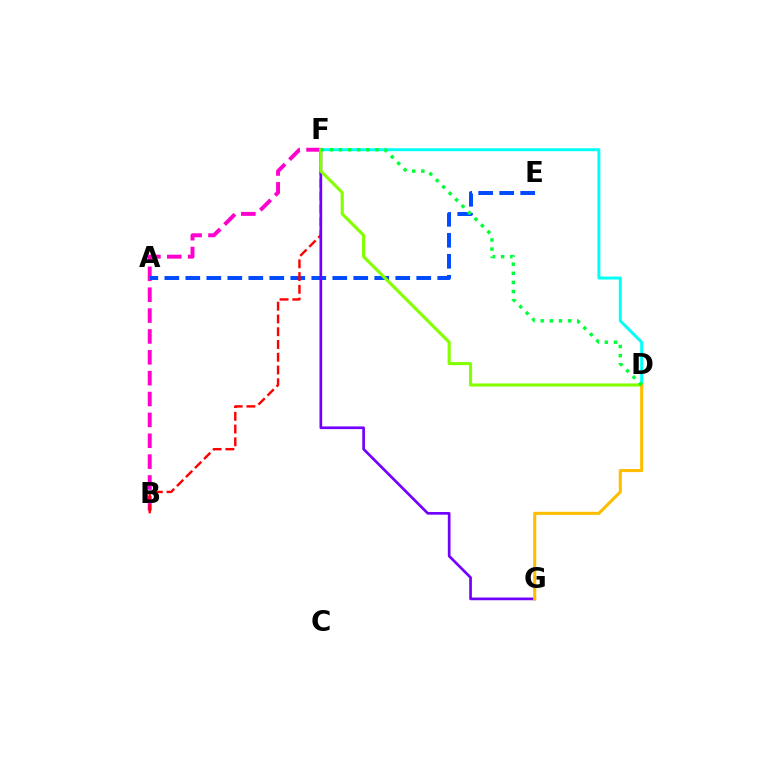{('B', 'F'): [{'color': '#ff00cf', 'line_style': 'dashed', 'thickness': 2.83}, {'color': '#ff0000', 'line_style': 'dashed', 'thickness': 1.73}], ('A', 'E'): [{'color': '#004bff', 'line_style': 'dashed', 'thickness': 2.85}], ('D', 'F'): [{'color': '#00fff6', 'line_style': 'solid', 'thickness': 2.12}, {'color': '#84ff00', 'line_style': 'solid', 'thickness': 2.24}, {'color': '#00ff39', 'line_style': 'dotted', 'thickness': 2.48}], ('F', 'G'): [{'color': '#7200ff', 'line_style': 'solid', 'thickness': 1.93}], ('D', 'G'): [{'color': '#ffbd00', 'line_style': 'solid', 'thickness': 2.21}]}